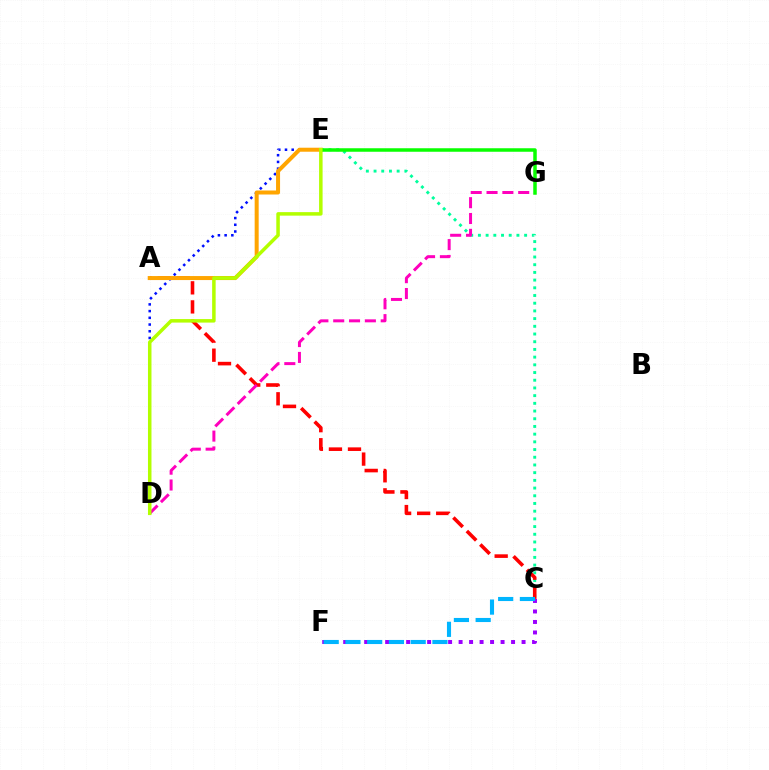{('C', 'E'): [{'color': '#00ff9d', 'line_style': 'dotted', 'thickness': 2.09}], ('D', 'E'): [{'color': '#0010ff', 'line_style': 'dotted', 'thickness': 1.82}, {'color': '#b3ff00', 'line_style': 'solid', 'thickness': 2.53}], ('A', 'C'): [{'color': '#ff0000', 'line_style': 'dashed', 'thickness': 2.59}], ('D', 'G'): [{'color': '#ff00bd', 'line_style': 'dashed', 'thickness': 2.15}], ('A', 'E'): [{'color': '#ffa500', 'line_style': 'solid', 'thickness': 2.89}], ('C', 'F'): [{'color': '#9b00ff', 'line_style': 'dotted', 'thickness': 2.85}, {'color': '#00b5ff', 'line_style': 'dashed', 'thickness': 2.95}], ('E', 'G'): [{'color': '#08ff00', 'line_style': 'solid', 'thickness': 2.52}]}